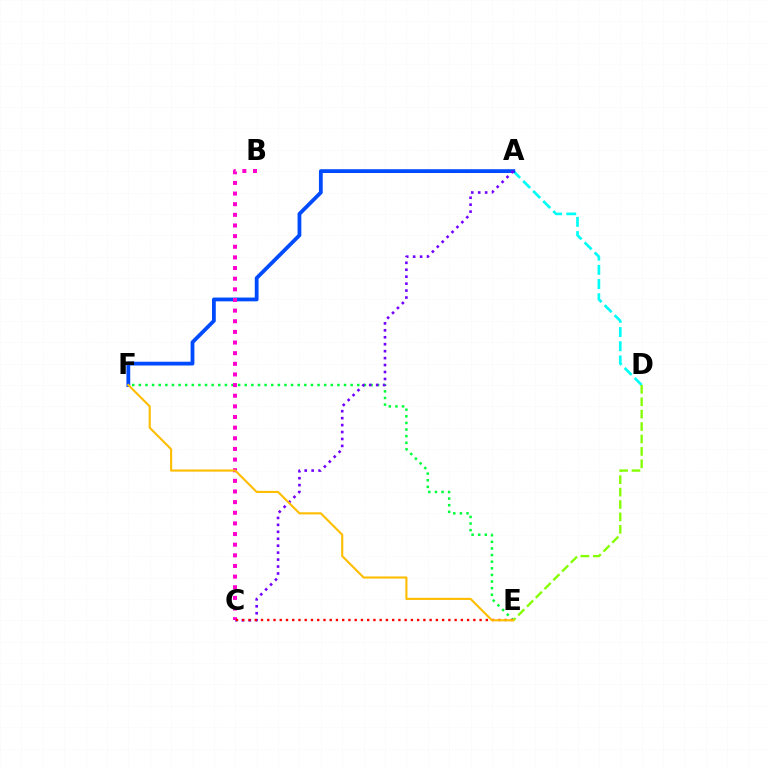{('E', 'F'): [{'color': '#00ff39', 'line_style': 'dotted', 'thickness': 1.8}, {'color': '#ffbd00', 'line_style': 'solid', 'thickness': 1.52}], ('A', 'D'): [{'color': '#00fff6', 'line_style': 'dashed', 'thickness': 1.93}], ('A', 'F'): [{'color': '#004bff', 'line_style': 'solid', 'thickness': 2.73}], ('D', 'E'): [{'color': '#84ff00', 'line_style': 'dashed', 'thickness': 1.69}], ('A', 'C'): [{'color': '#7200ff', 'line_style': 'dotted', 'thickness': 1.89}], ('B', 'C'): [{'color': '#ff00cf', 'line_style': 'dotted', 'thickness': 2.89}], ('C', 'E'): [{'color': '#ff0000', 'line_style': 'dotted', 'thickness': 1.7}]}